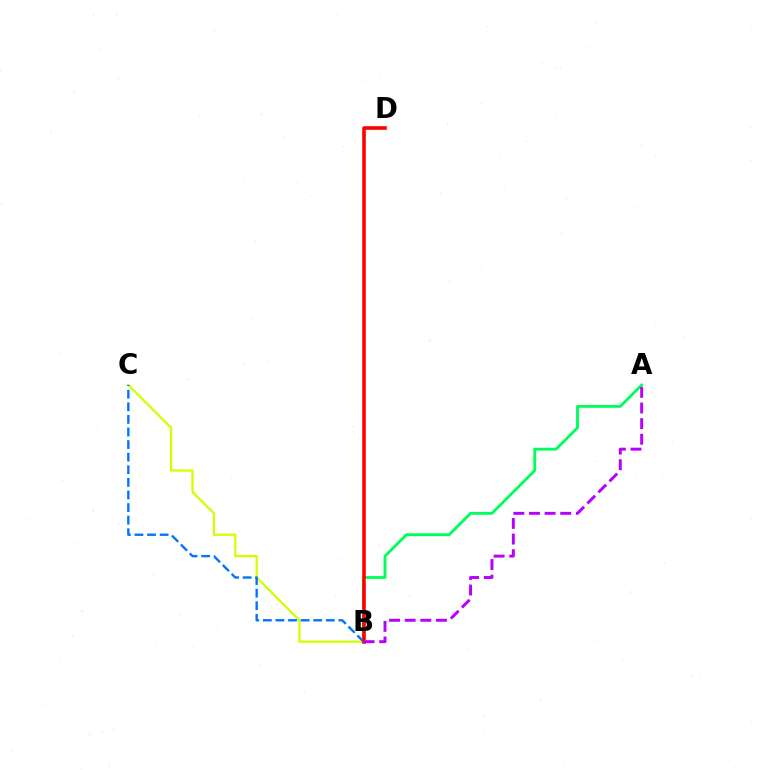{('B', 'C'): [{'color': '#d1ff00', 'line_style': 'solid', 'thickness': 1.65}, {'color': '#0074ff', 'line_style': 'dashed', 'thickness': 1.71}], ('A', 'B'): [{'color': '#00ff5c', 'line_style': 'solid', 'thickness': 2.06}, {'color': '#b900ff', 'line_style': 'dashed', 'thickness': 2.12}], ('B', 'D'): [{'color': '#ff0000', 'line_style': 'solid', 'thickness': 2.57}]}